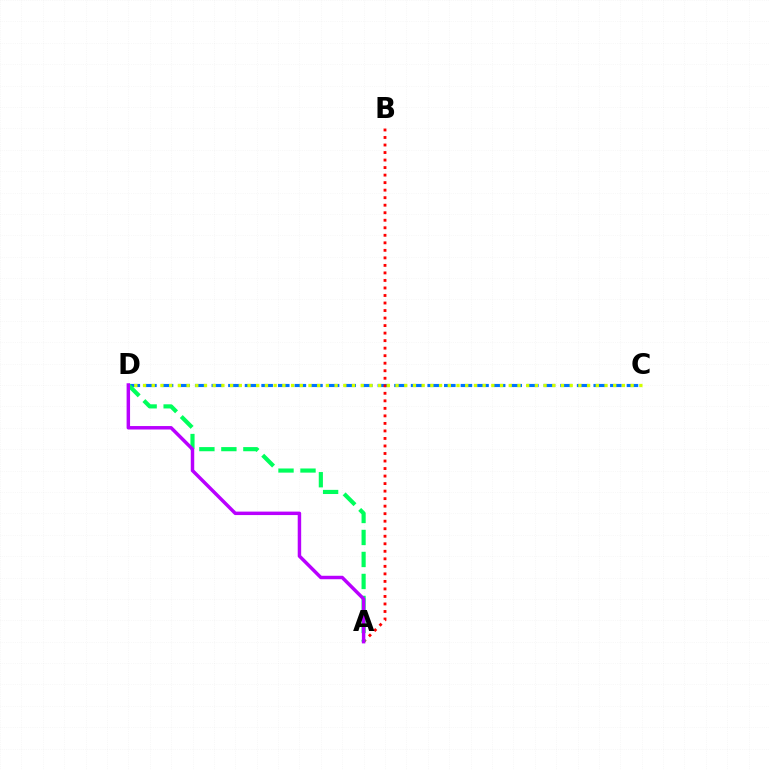{('C', 'D'): [{'color': '#0074ff', 'line_style': 'dashed', 'thickness': 2.26}, {'color': '#d1ff00', 'line_style': 'dotted', 'thickness': 2.37}], ('A', 'B'): [{'color': '#ff0000', 'line_style': 'dotted', 'thickness': 2.04}], ('A', 'D'): [{'color': '#00ff5c', 'line_style': 'dashed', 'thickness': 2.99}, {'color': '#b900ff', 'line_style': 'solid', 'thickness': 2.49}]}